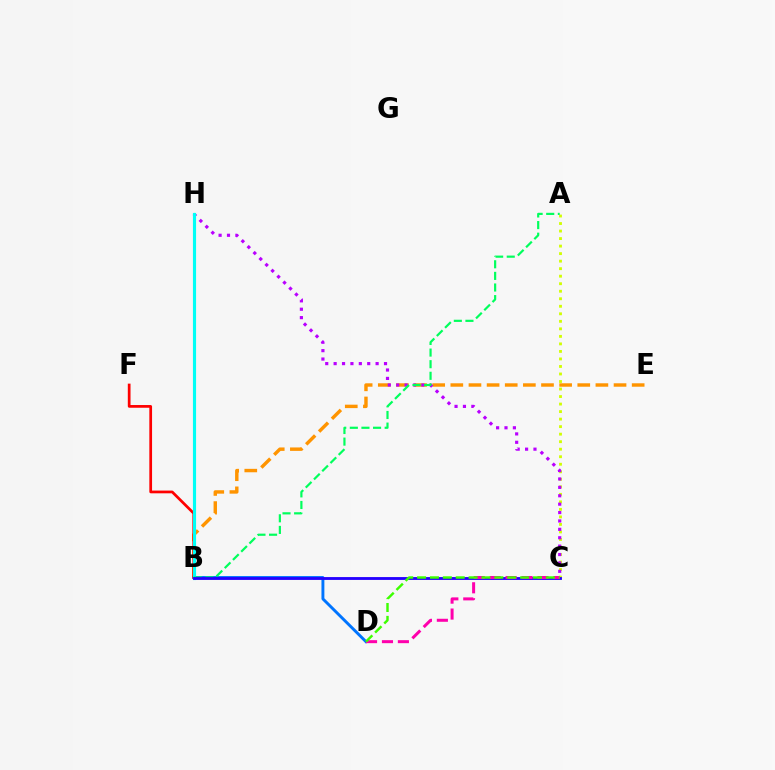{('B', 'E'): [{'color': '#ff9400', 'line_style': 'dashed', 'thickness': 2.46}], ('B', 'D'): [{'color': '#0074ff', 'line_style': 'solid', 'thickness': 2.09}], ('A', 'C'): [{'color': '#d1ff00', 'line_style': 'dotted', 'thickness': 2.04}], ('C', 'H'): [{'color': '#b900ff', 'line_style': 'dotted', 'thickness': 2.28}], ('B', 'F'): [{'color': '#ff0000', 'line_style': 'solid', 'thickness': 1.96}], ('B', 'H'): [{'color': '#00fff6', 'line_style': 'solid', 'thickness': 2.26}], ('A', 'B'): [{'color': '#00ff5c', 'line_style': 'dashed', 'thickness': 1.58}], ('B', 'C'): [{'color': '#2500ff', 'line_style': 'solid', 'thickness': 2.05}], ('C', 'D'): [{'color': '#ff00ac', 'line_style': 'dashed', 'thickness': 2.16}, {'color': '#3dff00', 'line_style': 'dashed', 'thickness': 1.75}]}